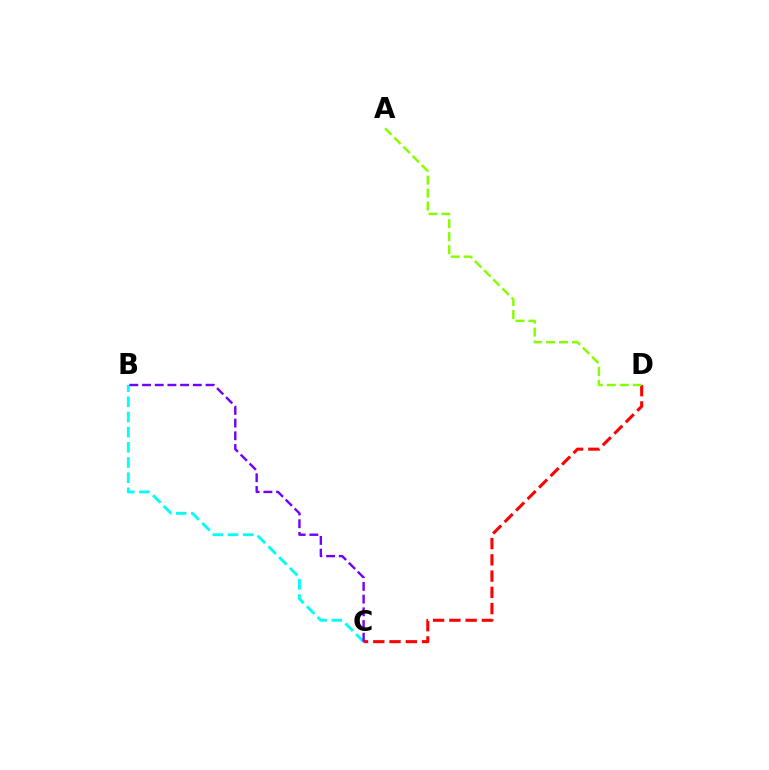{('B', 'C'): [{'color': '#00fff6', 'line_style': 'dashed', 'thickness': 2.06}, {'color': '#7200ff', 'line_style': 'dashed', 'thickness': 1.73}], ('C', 'D'): [{'color': '#ff0000', 'line_style': 'dashed', 'thickness': 2.21}], ('A', 'D'): [{'color': '#84ff00', 'line_style': 'dashed', 'thickness': 1.76}]}